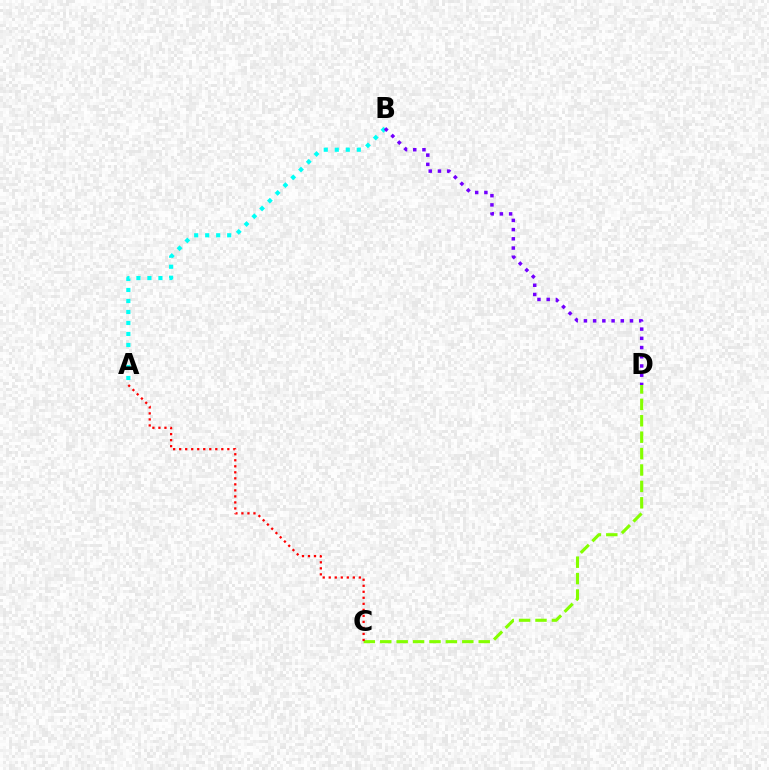{('A', 'B'): [{'color': '#00fff6', 'line_style': 'dotted', 'thickness': 2.99}], ('B', 'D'): [{'color': '#7200ff', 'line_style': 'dotted', 'thickness': 2.5}], ('C', 'D'): [{'color': '#84ff00', 'line_style': 'dashed', 'thickness': 2.23}], ('A', 'C'): [{'color': '#ff0000', 'line_style': 'dotted', 'thickness': 1.64}]}